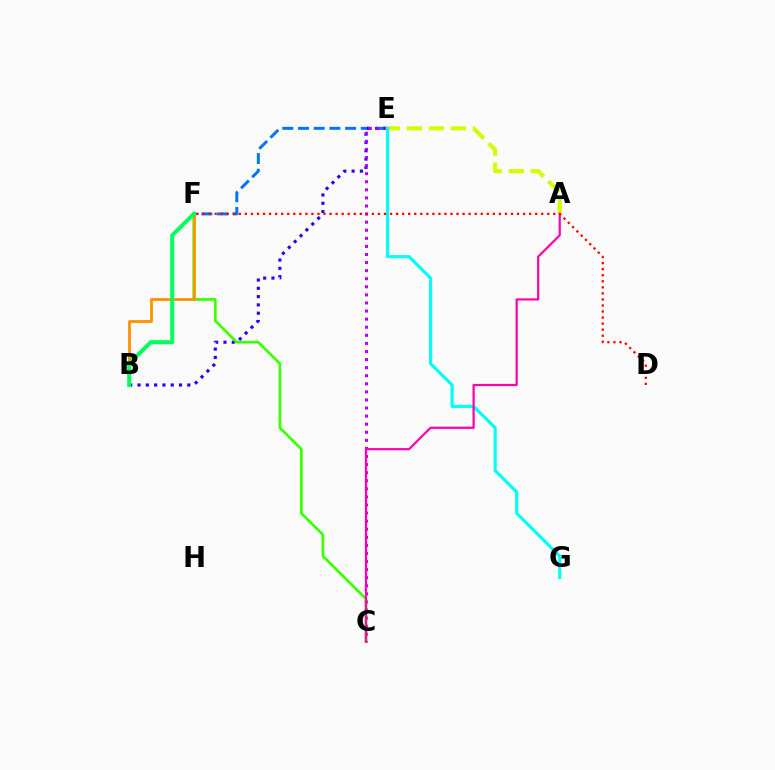{('E', 'F'): [{'color': '#0074ff', 'line_style': 'dashed', 'thickness': 2.13}], ('B', 'E'): [{'color': '#2500ff', 'line_style': 'dotted', 'thickness': 2.25}], ('C', 'E'): [{'color': '#b900ff', 'line_style': 'dotted', 'thickness': 2.2}], ('C', 'F'): [{'color': '#3dff00', 'line_style': 'solid', 'thickness': 1.96}], ('A', 'E'): [{'color': '#d1ff00', 'line_style': 'dashed', 'thickness': 2.99}], ('B', 'F'): [{'color': '#ff9400', 'line_style': 'solid', 'thickness': 2.05}, {'color': '#00ff5c', 'line_style': 'solid', 'thickness': 2.87}], ('E', 'G'): [{'color': '#00fff6', 'line_style': 'solid', 'thickness': 2.27}], ('A', 'C'): [{'color': '#ff00ac', 'line_style': 'solid', 'thickness': 1.59}], ('D', 'F'): [{'color': '#ff0000', 'line_style': 'dotted', 'thickness': 1.64}]}